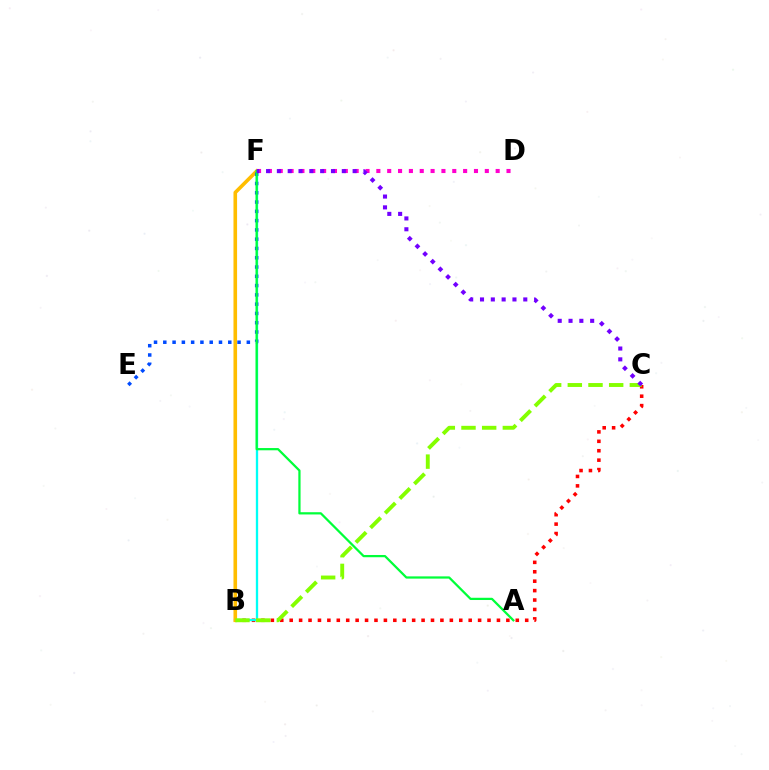{('B', 'C'): [{'color': '#ff0000', 'line_style': 'dotted', 'thickness': 2.56}, {'color': '#84ff00', 'line_style': 'dashed', 'thickness': 2.81}], ('D', 'F'): [{'color': '#ff00cf', 'line_style': 'dotted', 'thickness': 2.95}], ('B', 'F'): [{'color': '#00fff6', 'line_style': 'solid', 'thickness': 1.67}, {'color': '#ffbd00', 'line_style': 'solid', 'thickness': 2.6}], ('E', 'F'): [{'color': '#004bff', 'line_style': 'dotted', 'thickness': 2.52}], ('A', 'F'): [{'color': '#00ff39', 'line_style': 'solid', 'thickness': 1.61}], ('C', 'F'): [{'color': '#7200ff', 'line_style': 'dotted', 'thickness': 2.94}]}